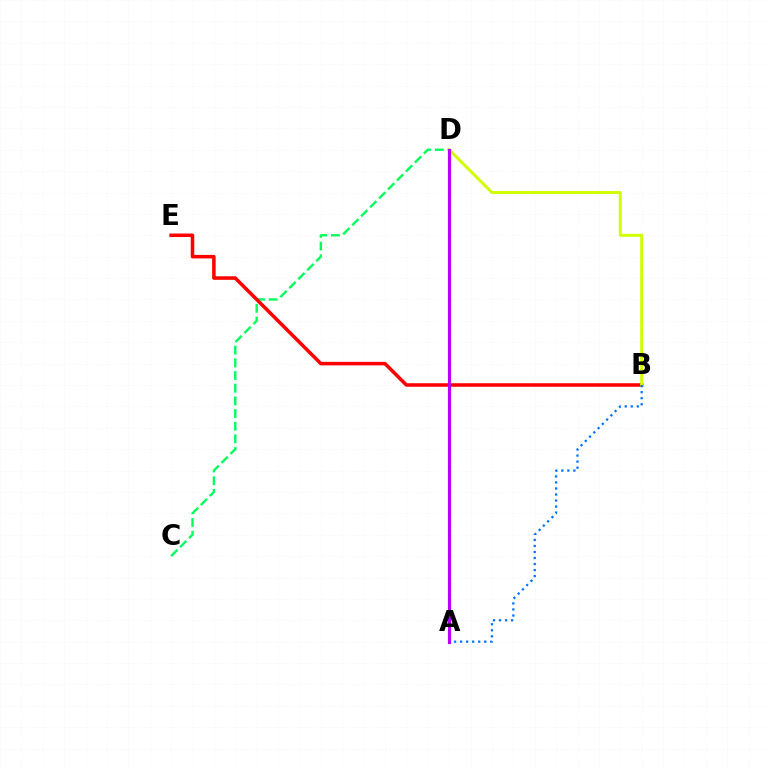{('C', 'D'): [{'color': '#00ff5c', 'line_style': 'dashed', 'thickness': 1.72}], ('B', 'E'): [{'color': '#ff0000', 'line_style': 'solid', 'thickness': 2.54}], ('B', 'D'): [{'color': '#d1ff00', 'line_style': 'solid', 'thickness': 2.15}], ('A', 'B'): [{'color': '#0074ff', 'line_style': 'dotted', 'thickness': 1.64}], ('A', 'D'): [{'color': '#b900ff', 'line_style': 'solid', 'thickness': 2.28}]}